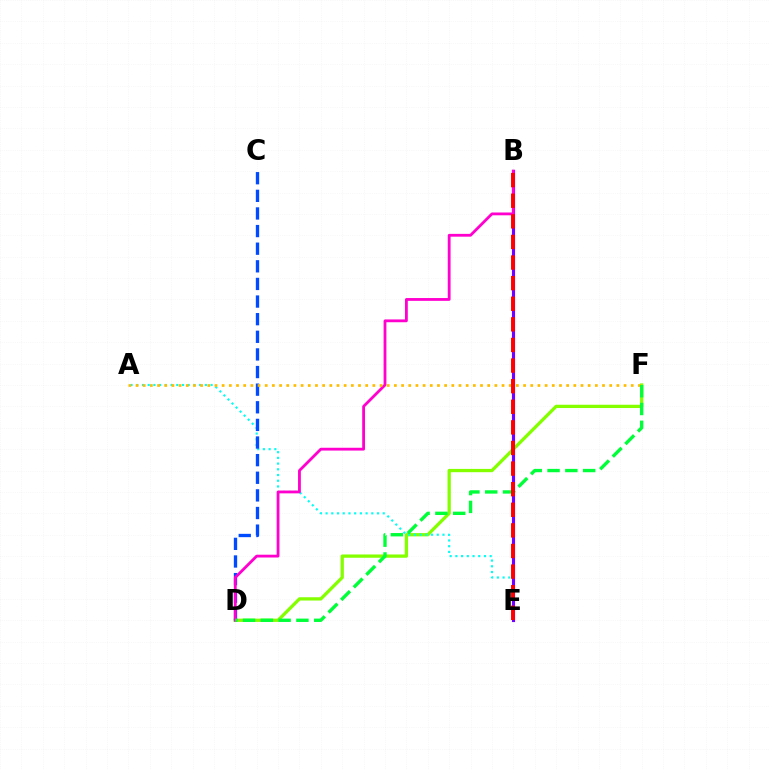{('D', 'F'): [{'color': '#84ff00', 'line_style': 'solid', 'thickness': 2.36}, {'color': '#00ff39', 'line_style': 'dashed', 'thickness': 2.42}], ('A', 'E'): [{'color': '#00fff6', 'line_style': 'dotted', 'thickness': 1.55}], ('B', 'E'): [{'color': '#7200ff', 'line_style': 'solid', 'thickness': 2.26}, {'color': '#ff0000', 'line_style': 'dashed', 'thickness': 2.8}], ('C', 'D'): [{'color': '#004bff', 'line_style': 'dashed', 'thickness': 2.39}], ('B', 'D'): [{'color': '#ff00cf', 'line_style': 'solid', 'thickness': 2.02}], ('A', 'F'): [{'color': '#ffbd00', 'line_style': 'dotted', 'thickness': 1.95}]}